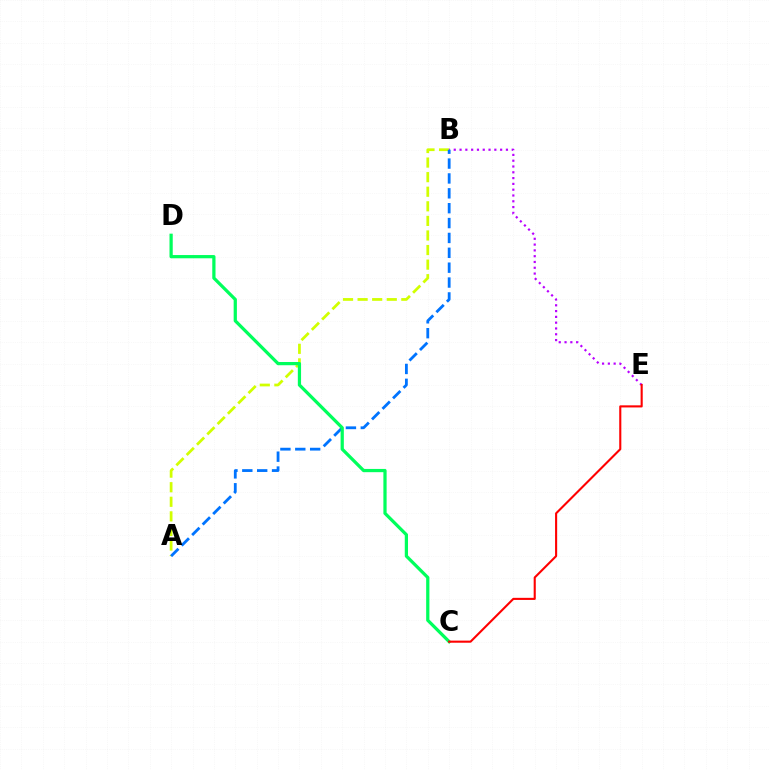{('A', 'B'): [{'color': '#d1ff00', 'line_style': 'dashed', 'thickness': 1.98}, {'color': '#0074ff', 'line_style': 'dashed', 'thickness': 2.02}], ('B', 'E'): [{'color': '#b900ff', 'line_style': 'dotted', 'thickness': 1.57}], ('C', 'D'): [{'color': '#00ff5c', 'line_style': 'solid', 'thickness': 2.33}], ('C', 'E'): [{'color': '#ff0000', 'line_style': 'solid', 'thickness': 1.51}]}